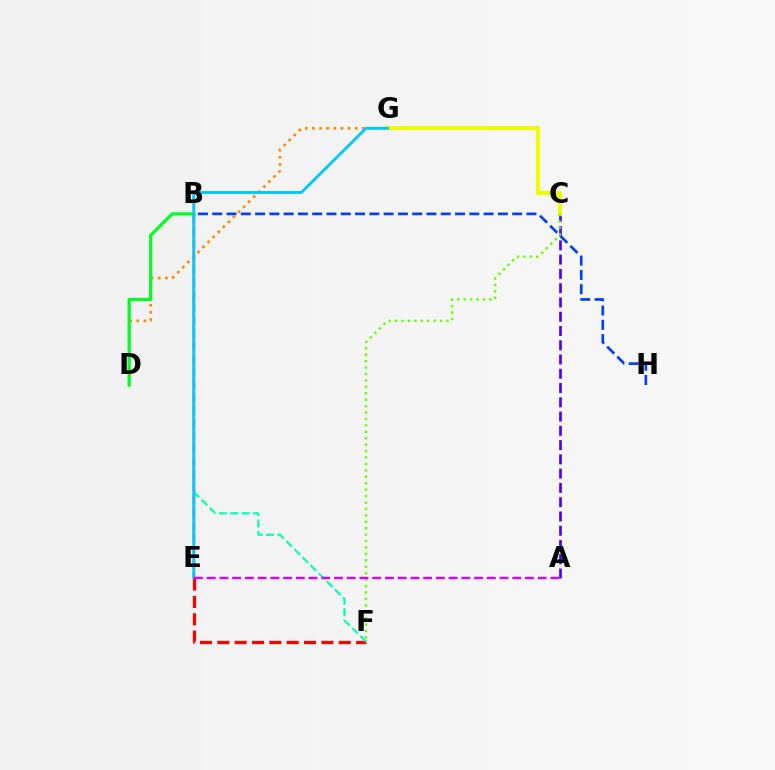{('D', 'G'): [{'color': '#ff8800', 'line_style': 'dotted', 'thickness': 1.94}], ('A', 'C'): [{'color': '#4f00ff', 'line_style': 'dashed', 'thickness': 1.94}], ('B', 'H'): [{'color': '#003fff', 'line_style': 'dashed', 'thickness': 1.94}], ('E', 'F'): [{'color': '#ff0000', 'line_style': 'dashed', 'thickness': 2.36}], ('B', 'E'): [{'color': '#ff00a0', 'line_style': 'dashed', 'thickness': 1.74}], ('B', 'D'): [{'color': '#00ff27', 'line_style': 'solid', 'thickness': 2.34}], ('B', 'F'): [{'color': '#00ffaf', 'line_style': 'dashed', 'thickness': 1.55}], ('C', 'G'): [{'color': '#eeff00', 'line_style': 'solid', 'thickness': 2.96}], ('E', 'G'): [{'color': '#00c7ff', 'line_style': 'solid', 'thickness': 2.08}], ('C', 'F'): [{'color': '#66ff00', 'line_style': 'dotted', 'thickness': 1.75}], ('A', 'E'): [{'color': '#d600ff', 'line_style': 'dashed', 'thickness': 1.73}]}